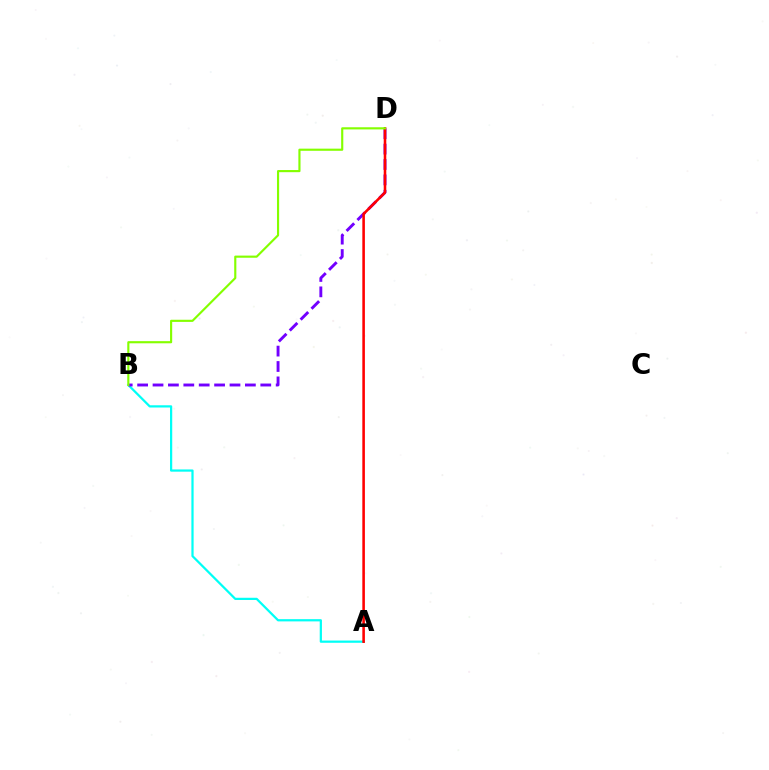{('A', 'B'): [{'color': '#00fff6', 'line_style': 'solid', 'thickness': 1.61}], ('B', 'D'): [{'color': '#7200ff', 'line_style': 'dashed', 'thickness': 2.09}, {'color': '#84ff00', 'line_style': 'solid', 'thickness': 1.55}], ('A', 'D'): [{'color': '#ff0000', 'line_style': 'solid', 'thickness': 1.85}]}